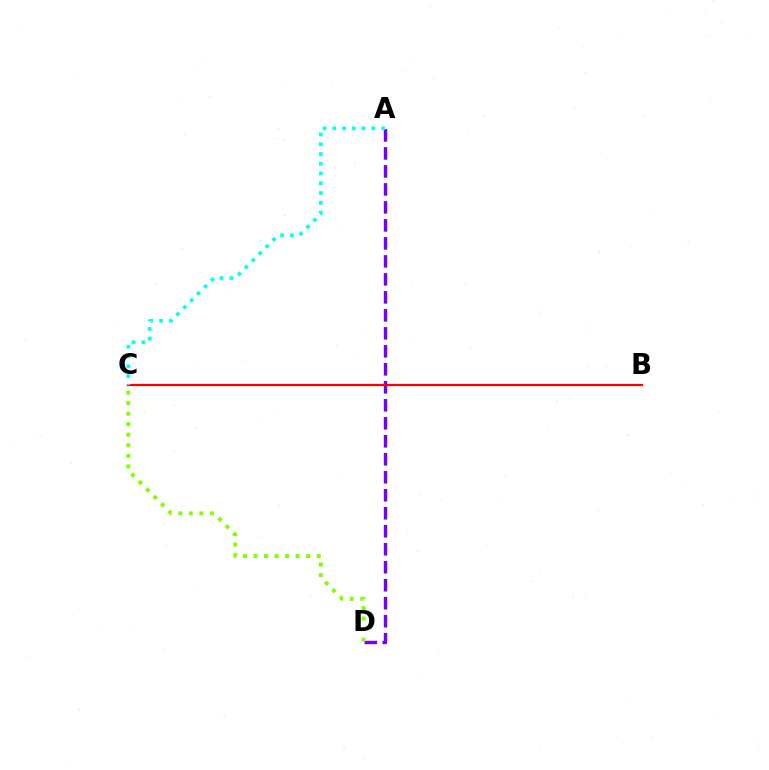{('A', 'D'): [{'color': '#7200ff', 'line_style': 'dashed', 'thickness': 2.44}], ('B', 'C'): [{'color': '#ff0000', 'line_style': 'solid', 'thickness': 1.6}], ('A', 'C'): [{'color': '#00fff6', 'line_style': 'dotted', 'thickness': 2.66}], ('C', 'D'): [{'color': '#84ff00', 'line_style': 'dotted', 'thickness': 2.86}]}